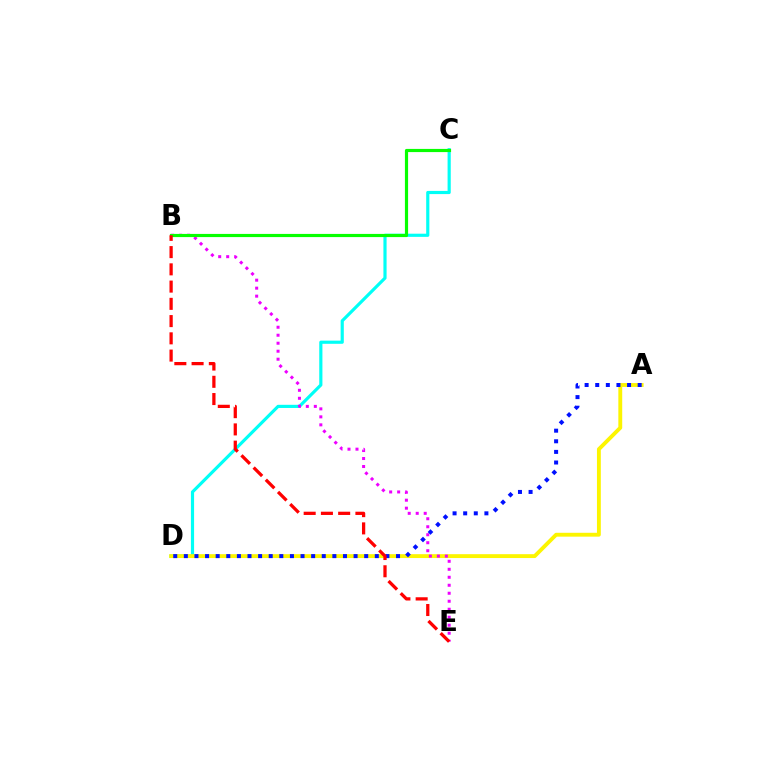{('C', 'D'): [{'color': '#00fff6', 'line_style': 'solid', 'thickness': 2.28}], ('A', 'D'): [{'color': '#fcf500', 'line_style': 'solid', 'thickness': 2.78}, {'color': '#0010ff', 'line_style': 'dotted', 'thickness': 2.88}], ('B', 'E'): [{'color': '#ee00ff', 'line_style': 'dotted', 'thickness': 2.17}, {'color': '#ff0000', 'line_style': 'dashed', 'thickness': 2.34}], ('B', 'C'): [{'color': '#08ff00', 'line_style': 'solid', 'thickness': 2.28}]}